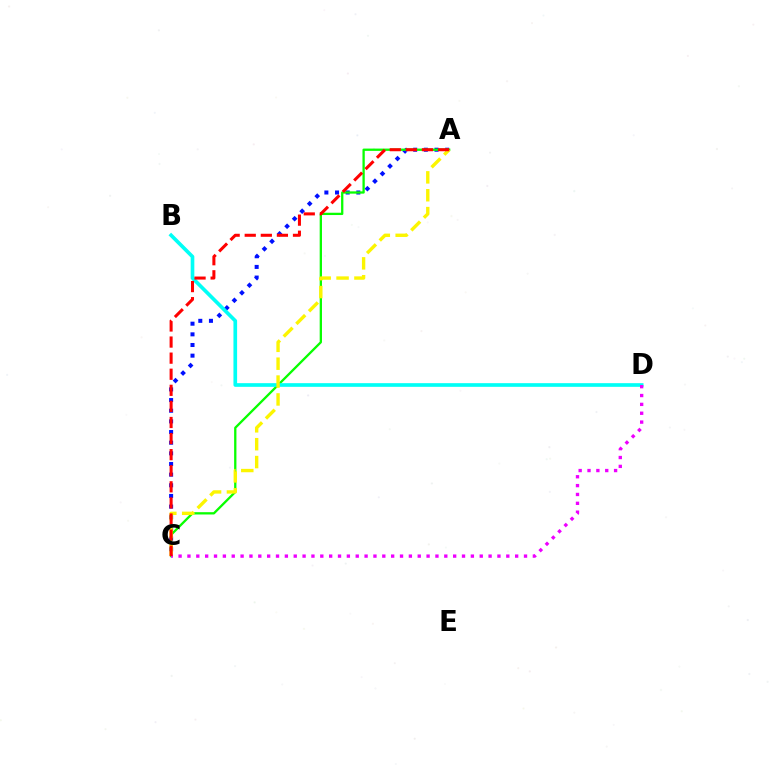{('A', 'C'): [{'color': '#0010ff', 'line_style': 'dotted', 'thickness': 2.89}, {'color': '#08ff00', 'line_style': 'solid', 'thickness': 1.66}, {'color': '#fcf500', 'line_style': 'dashed', 'thickness': 2.43}, {'color': '#ff0000', 'line_style': 'dashed', 'thickness': 2.19}], ('B', 'D'): [{'color': '#00fff6', 'line_style': 'solid', 'thickness': 2.64}], ('C', 'D'): [{'color': '#ee00ff', 'line_style': 'dotted', 'thickness': 2.41}]}